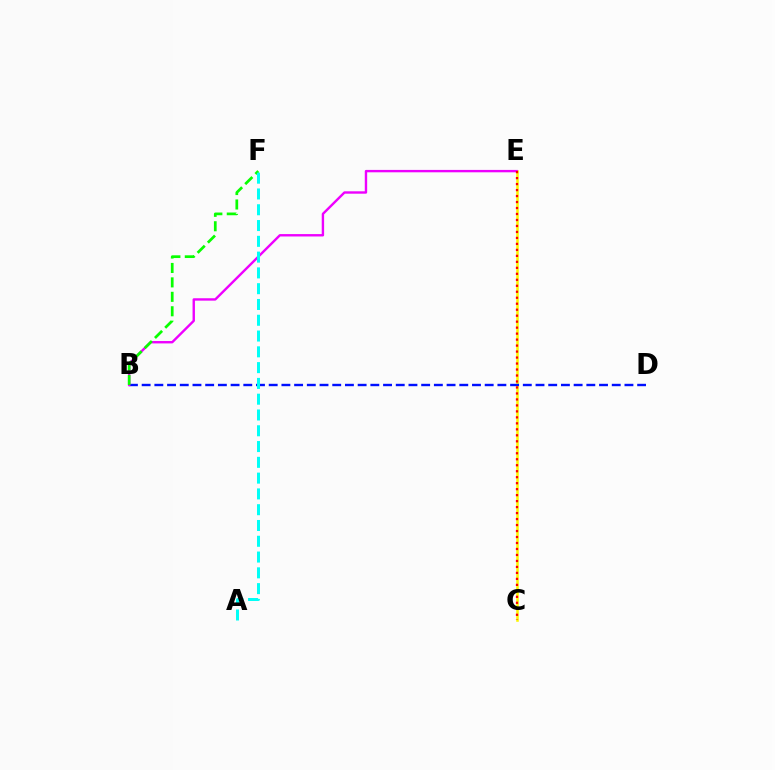{('C', 'E'): [{'color': '#fcf500', 'line_style': 'solid', 'thickness': 1.83}, {'color': '#ff0000', 'line_style': 'dotted', 'thickness': 1.63}], ('B', 'D'): [{'color': '#0010ff', 'line_style': 'dashed', 'thickness': 1.73}], ('B', 'E'): [{'color': '#ee00ff', 'line_style': 'solid', 'thickness': 1.72}], ('B', 'F'): [{'color': '#08ff00', 'line_style': 'dashed', 'thickness': 1.96}], ('A', 'F'): [{'color': '#00fff6', 'line_style': 'dashed', 'thickness': 2.14}]}